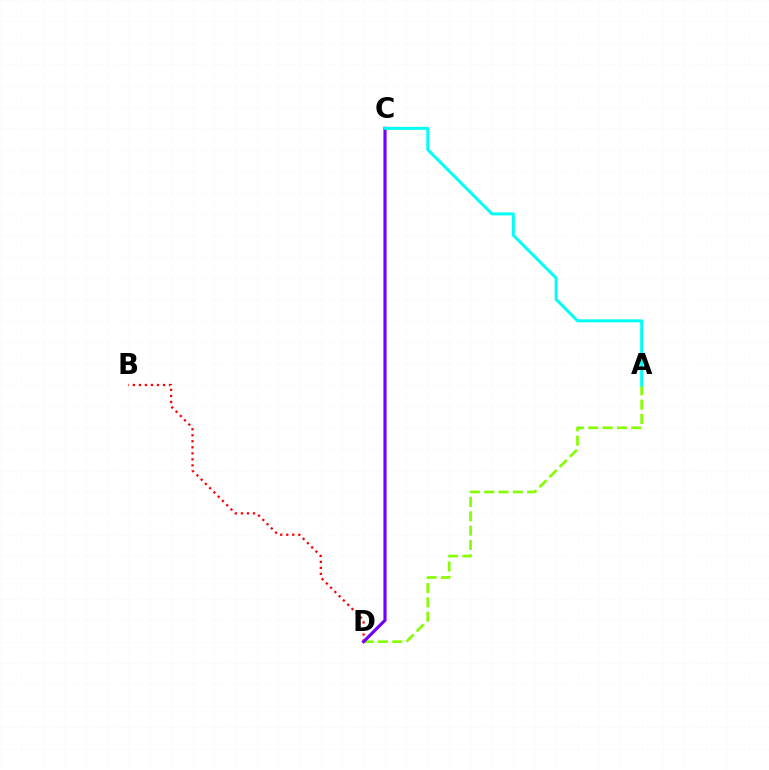{('A', 'D'): [{'color': '#84ff00', 'line_style': 'dashed', 'thickness': 1.95}], ('B', 'D'): [{'color': '#ff0000', 'line_style': 'dotted', 'thickness': 1.64}], ('C', 'D'): [{'color': '#7200ff', 'line_style': 'solid', 'thickness': 2.27}], ('A', 'C'): [{'color': '#00fff6', 'line_style': 'solid', 'thickness': 2.14}]}